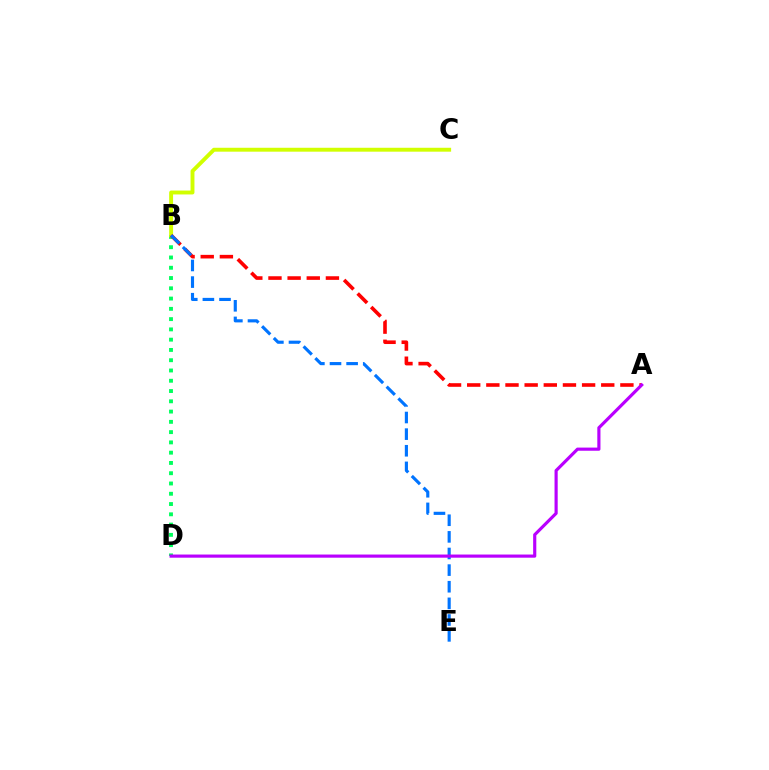{('B', 'D'): [{'color': '#00ff5c', 'line_style': 'dotted', 'thickness': 2.79}], ('B', 'C'): [{'color': '#d1ff00', 'line_style': 'solid', 'thickness': 2.81}], ('A', 'B'): [{'color': '#ff0000', 'line_style': 'dashed', 'thickness': 2.6}], ('B', 'E'): [{'color': '#0074ff', 'line_style': 'dashed', 'thickness': 2.26}], ('A', 'D'): [{'color': '#b900ff', 'line_style': 'solid', 'thickness': 2.27}]}